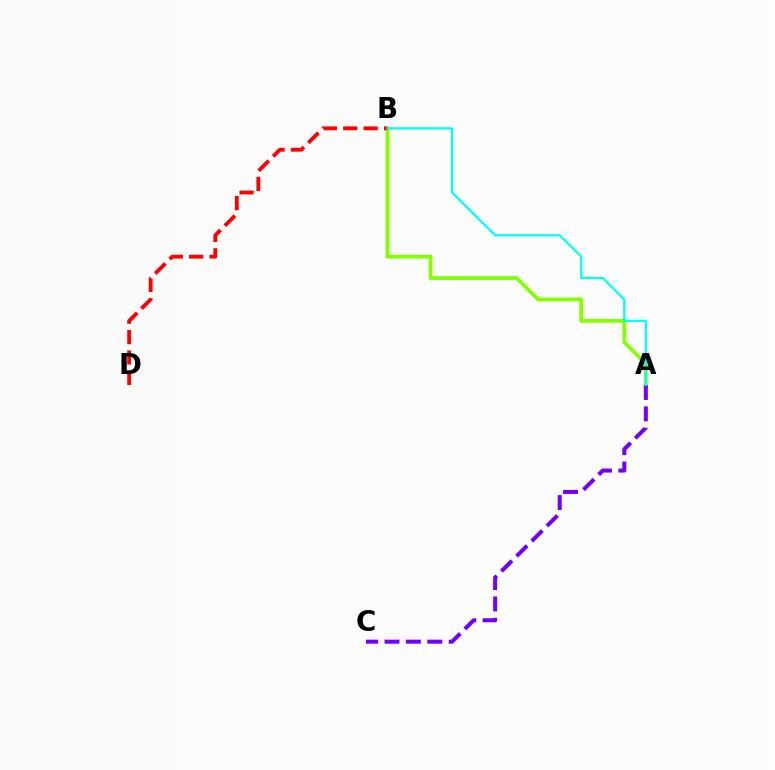{('A', 'B'): [{'color': '#84ff00', 'line_style': 'solid', 'thickness': 2.74}, {'color': '#00fff6', 'line_style': 'solid', 'thickness': 1.62}], ('A', 'C'): [{'color': '#7200ff', 'line_style': 'dashed', 'thickness': 2.9}], ('B', 'D'): [{'color': '#ff0000', 'line_style': 'dashed', 'thickness': 2.77}]}